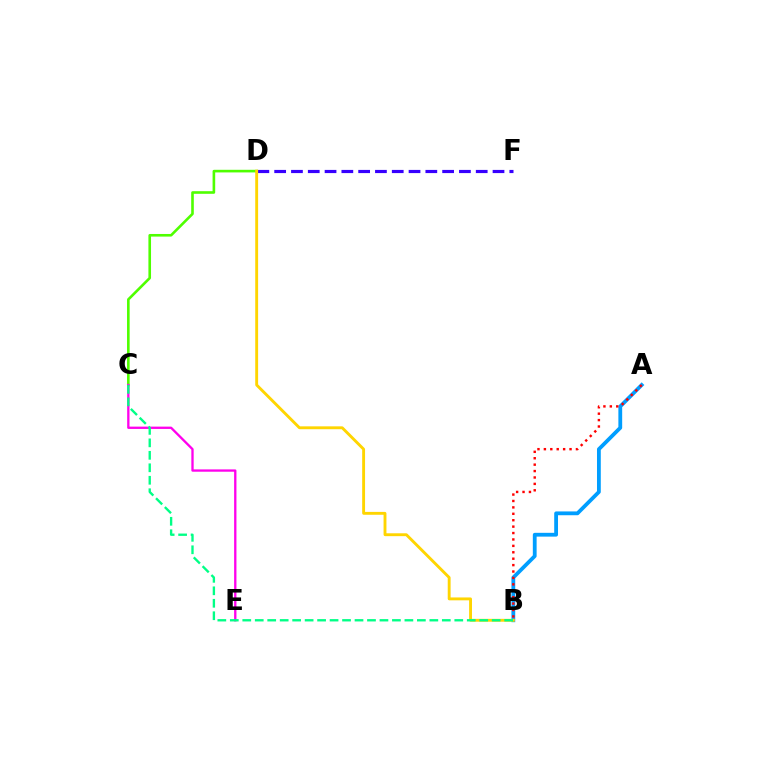{('A', 'B'): [{'color': '#009eff', 'line_style': 'solid', 'thickness': 2.73}, {'color': '#ff0000', 'line_style': 'dotted', 'thickness': 1.74}], ('D', 'F'): [{'color': '#3700ff', 'line_style': 'dashed', 'thickness': 2.28}], ('C', 'D'): [{'color': '#4fff00', 'line_style': 'solid', 'thickness': 1.88}], ('C', 'E'): [{'color': '#ff00ed', 'line_style': 'solid', 'thickness': 1.67}], ('B', 'D'): [{'color': '#ffd500', 'line_style': 'solid', 'thickness': 2.07}], ('B', 'C'): [{'color': '#00ff86', 'line_style': 'dashed', 'thickness': 1.69}]}